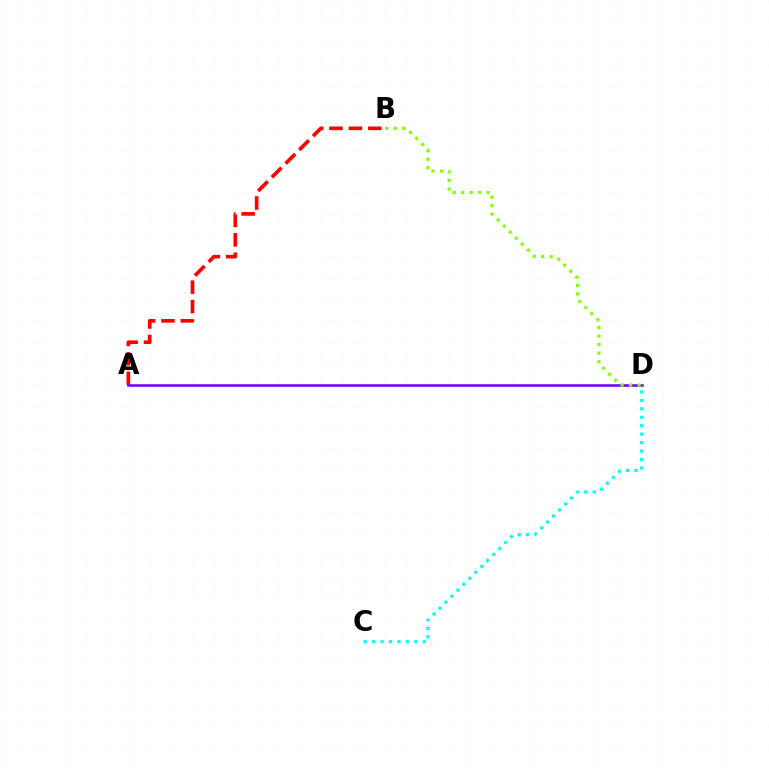{('A', 'B'): [{'color': '#ff0000', 'line_style': 'dashed', 'thickness': 2.64}], ('A', 'D'): [{'color': '#7200ff', 'line_style': 'solid', 'thickness': 1.85}], ('B', 'D'): [{'color': '#84ff00', 'line_style': 'dotted', 'thickness': 2.31}], ('C', 'D'): [{'color': '#00fff6', 'line_style': 'dotted', 'thickness': 2.29}]}